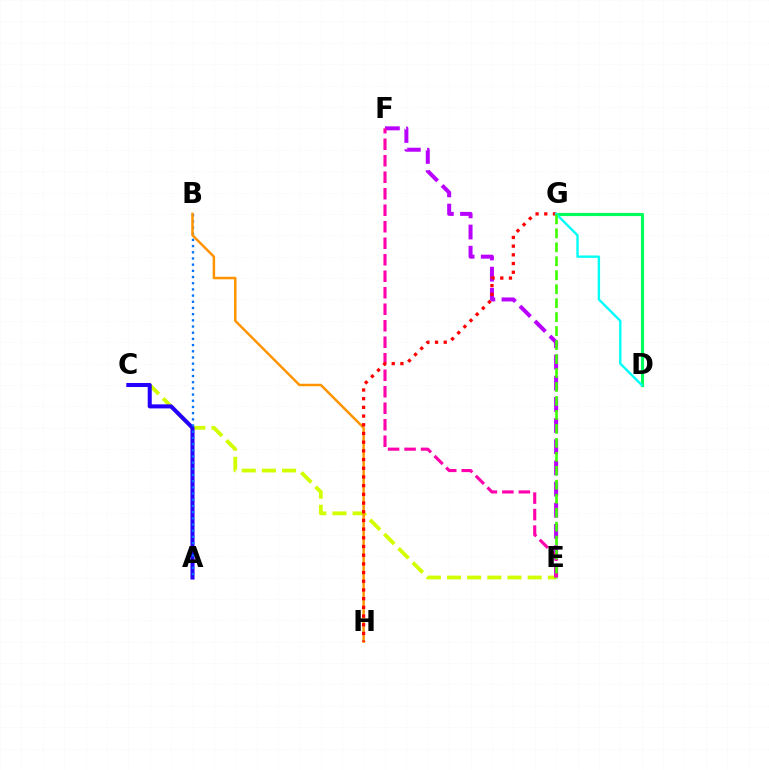{('C', 'E'): [{'color': '#d1ff00', 'line_style': 'dashed', 'thickness': 2.74}], ('E', 'F'): [{'color': '#b900ff', 'line_style': 'dashed', 'thickness': 2.88}, {'color': '#ff00ac', 'line_style': 'dashed', 'thickness': 2.24}], ('A', 'C'): [{'color': '#2500ff', 'line_style': 'solid', 'thickness': 2.92}], ('A', 'B'): [{'color': '#0074ff', 'line_style': 'dotted', 'thickness': 1.68}], ('B', 'H'): [{'color': '#ff9400', 'line_style': 'solid', 'thickness': 1.79}], ('D', 'G'): [{'color': '#00ff5c', 'line_style': 'solid', 'thickness': 2.27}, {'color': '#00fff6', 'line_style': 'solid', 'thickness': 1.71}], ('G', 'H'): [{'color': '#ff0000', 'line_style': 'dotted', 'thickness': 2.36}], ('E', 'G'): [{'color': '#3dff00', 'line_style': 'dashed', 'thickness': 1.9}]}